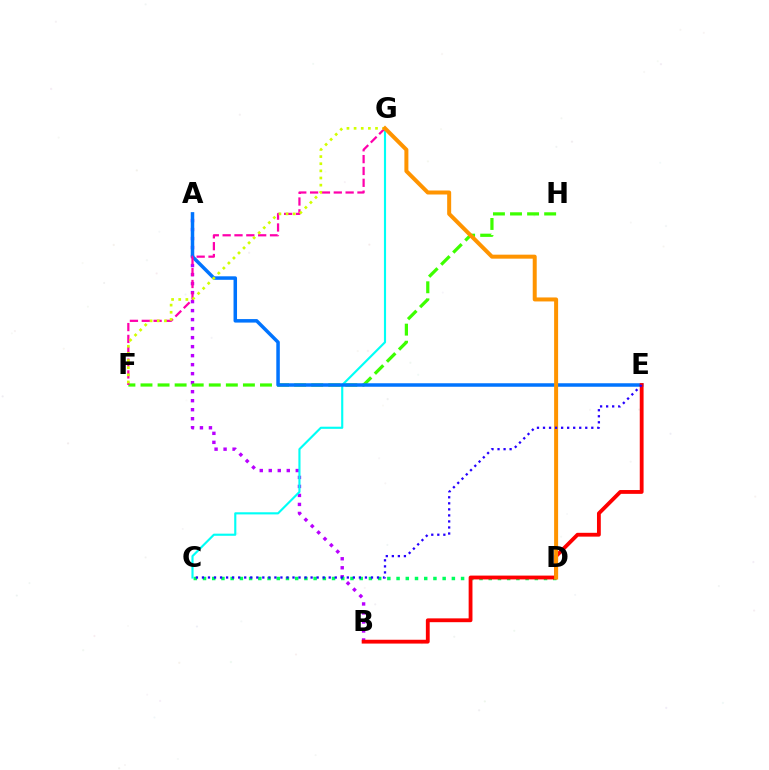{('A', 'B'): [{'color': '#b900ff', 'line_style': 'dotted', 'thickness': 2.45}], ('C', 'D'): [{'color': '#00ff5c', 'line_style': 'dotted', 'thickness': 2.5}], ('C', 'G'): [{'color': '#00fff6', 'line_style': 'solid', 'thickness': 1.54}], ('F', 'H'): [{'color': '#3dff00', 'line_style': 'dashed', 'thickness': 2.32}], ('A', 'E'): [{'color': '#0074ff', 'line_style': 'solid', 'thickness': 2.52}], ('F', 'G'): [{'color': '#ff00ac', 'line_style': 'dashed', 'thickness': 1.61}, {'color': '#d1ff00', 'line_style': 'dotted', 'thickness': 1.94}], ('B', 'E'): [{'color': '#ff0000', 'line_style': 'solid', 'thickness': 2.75}], ('D', 'G'): [{'color': '#ff9400', 'line_style': 'solid', 'thickness': 2.88}], ('C', 'E'): [{'color': '#2500ff', 'line_style': 'dotted', 'thickness': 1.64}]}